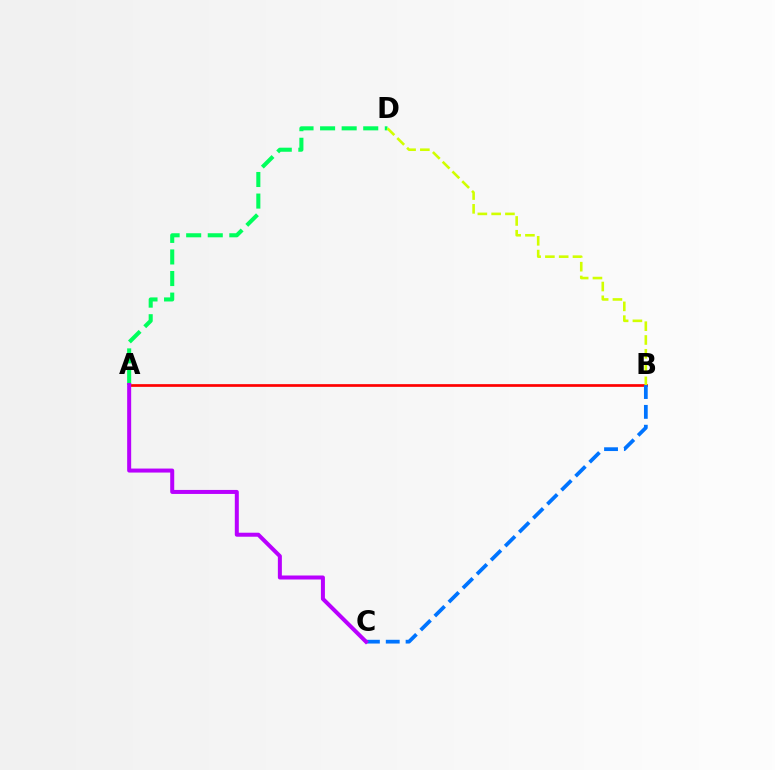{('A', 'B'): [{'color': '#ff0000', 'line_style': 'solid', 'thickness': 1.95}], ('B', 'C'): [{'color': '#0074ff', 'line_style': 'dashed', 'thickness': 2.7}], ('A', 'D'): [{'color': '#00ff5c', 'line_style': 'dashed', 'thickness': 2.93}], ('A', 'C'): [{'color': '#b900ff', 'line_style': 'solid', 'thickness': 2.88}], ('B', 'D'): [{'color': '#d1ff00', 'line_style': 'dashed', 'thickness': 1.87}]}